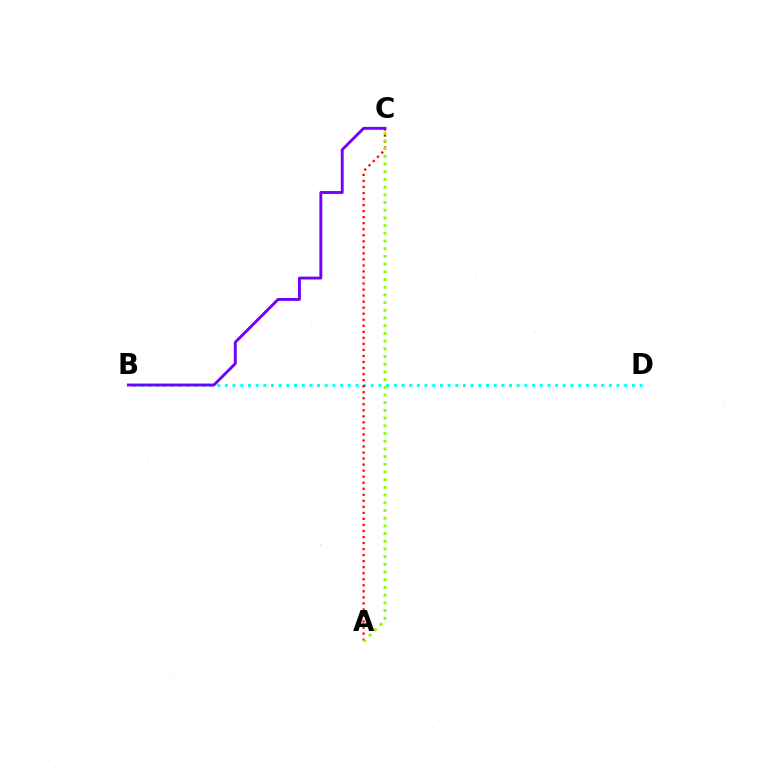{('B', 'D'): [{'color': '#00fff6', 'line_style': 'dotted', 'thickness': 2.09}], ('A', 'C'): [{'color': '#ff0000', 'line_style': 'dotted', 'thickness': 1.64}, {'color': '#84ff00', 'line_style': 'dotted', 'thickness': 2.09}], ('B', 'C'): [{'color': '#7200ff', 'line_style': 'solid', 'thickness': 2.07}]}